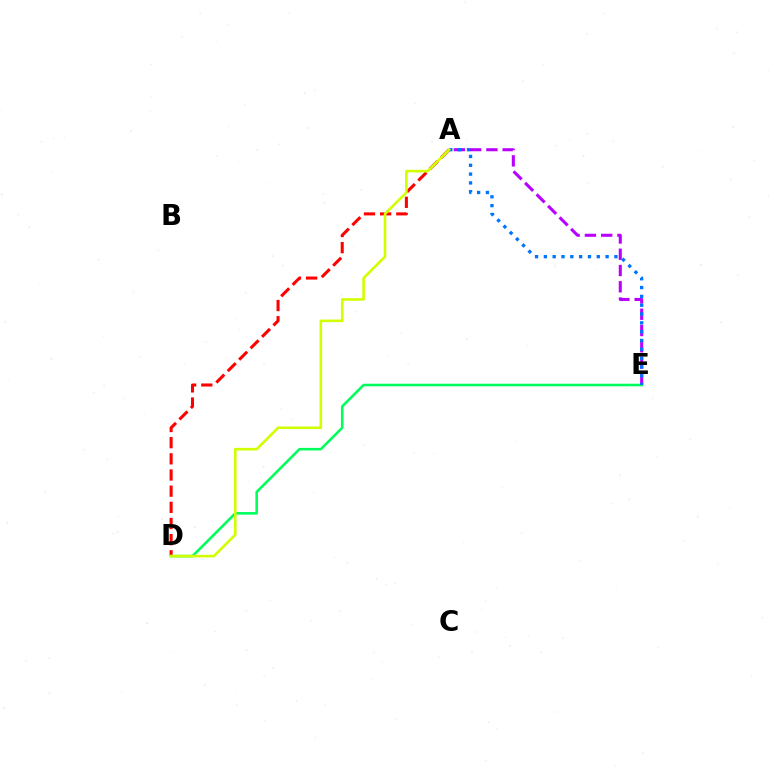{('A', 'E'): [{'color': '#b900ff', 'line_style': 'dashed', 'thickness': 2.21}, {'color': '#0074ff', 'line_style': 'dotted', 'thickness': 2.4}], ('A', 'D'): [{'color': '#ff0000', 'line_style': 'dashed', 'thickness': 2.2}, {'color': '#d1ff00', 'line_style': 'solid', 'thickness': 1.87}], ('D', 'E'): [{'color': '#00ff5c', 'line_style': 'solid', 'thickness': 1.85}]}